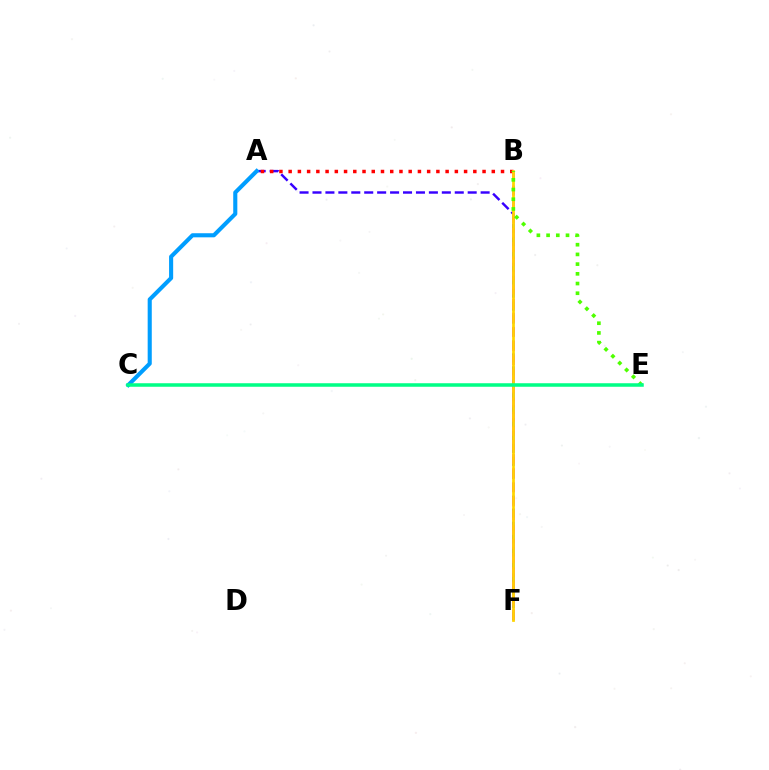{('A', 'F'): [{'color': '#3700ff', 'line_style': 'dashed', 'thickness': 1.76}], ('B', 'F'): [{'color': '#ff00ed', 'line_style': 'dashed', 'thickness': 1.92}, {'color': '#ffd500', 'line_style': 'solid', 'thickness': 1.98}], ('A', 'C'): [{'color': '#009eff', 'line_style': 'solid', 'thickness': 2.95}], ('A', 'B'): [{'color': '#ff0000', 'line_style': 'dotted', 'thickness': 2.51}], ('B', 'E'): [{'color': '#4fff00', 'line_style': 'dotted', 'thickness': 2.64}], ('C', 'E'): [{'color': '#00ff86', 'line_style': 'solid', 'thickness': 2.54}]}